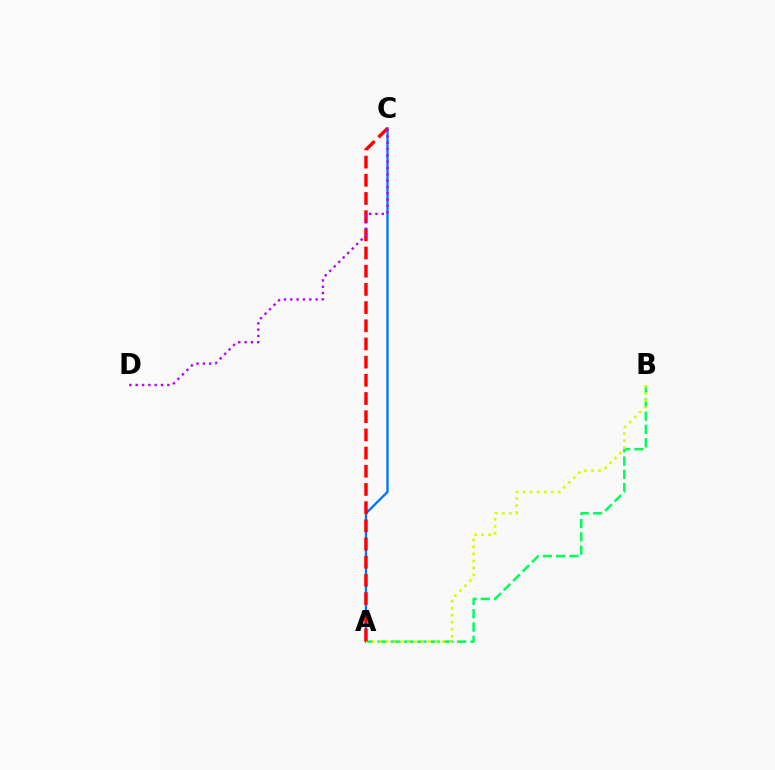{('A', 'C'): [{'color': '#0074ff', 'line_style': 'solid', 'thickness': 1.67}, {'color': '#ff0000', 'line_style': 'dashed', 'thickness': 2.47}], ('A', 'B'): [{'color': '#00ff5c', 'line_style': 'dashed', 'thickness': 1.8}, {'color': '#d1ff00', 'line_style': 'dotted', 'thickness': 1.91}], ('C', 'D'): [{'color': '#b900ff', 'line_style': 'dotted', 'thickness': 1.72}]}